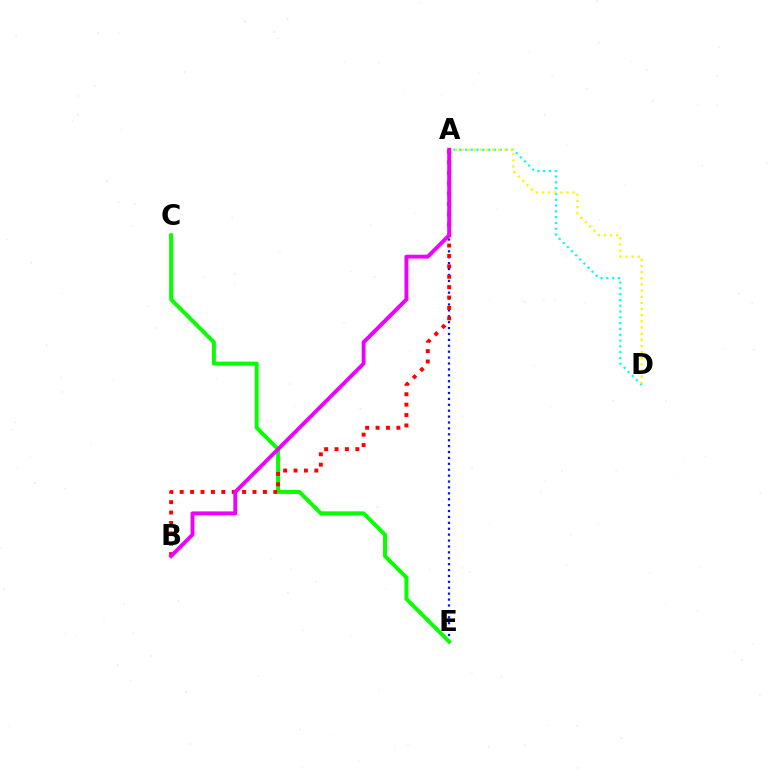{('A', 'E'): [{'color': '#0010ff', 'line_style': 'dotted', 'thickness': 1.6}], ('A', 'D'): [{'color': '#00fff6', 'line_style': 'dotted', 'thickness': 1.58}, {'color': '#fcf500', 'line_style': 'dotted', 'thickness': 1.67}], ('C', 'E'): [{'color': '#08ff00', 'line_style': 'solid', 'thickness': 2.85}], ('A', 'B'): [{'color': '#ff0000', 'line_style': 'dotted', 'thickness': 2.83}, {'color': '#ee00ff', 'line_style': 'solid', 'thickness': 2.79}]}